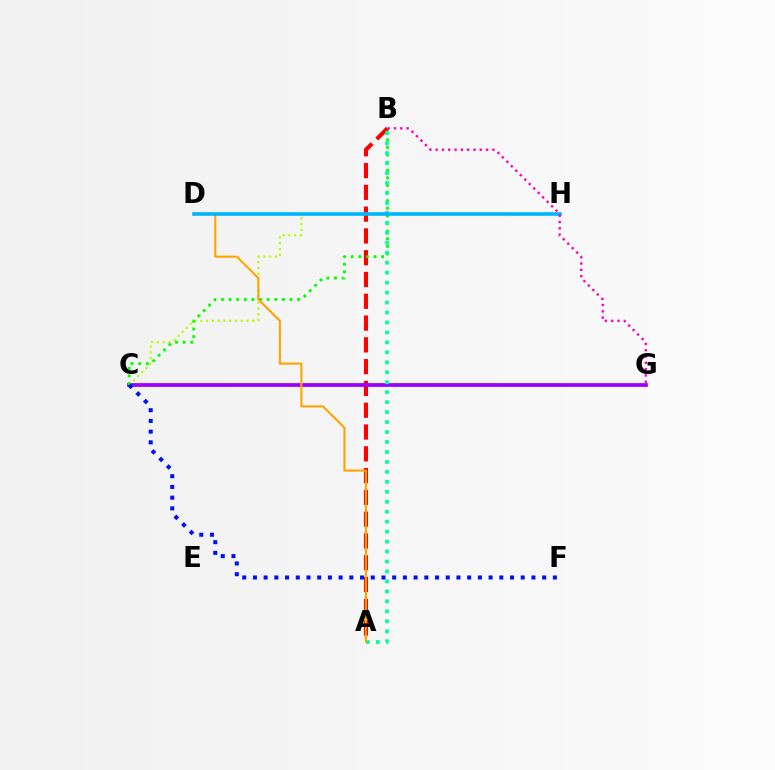{('C', 'H'): [{'color': '#b3ff00', 'line_style': 'dotted', 'thickness': 1.57}], ('A', 'B'): [{'color': '#ff0000', 'line_style': 'dashed', 'thickness': 2.96}, {'color': '#00ff9d', 'line_style': 'dotted', 'thickness': 2.71}], ('C', 'G'): [{'color': '#9b00ff', 'line_style': 'solid', 'thickness': 2.71}], ('B', 'C'): [{'color': '#08ff00', 'line_style': 'dotted', 'thickness': 2.07}], ('A', 'D'): [{'color': '#ffa500', 'line_style': 'solid', 'thickness': 1.53}], ('C', 'F'): [{'color': '#0010ff', 'line_style': 'dotted', 'thickness': 2.91}], ('D', 'H'): [{'color': '#00b5ff', 'line_style': 'solid', 'thickness': 2.6}], ('B', 'G'): [{'color': '#ff00bd', 'line_style': 'dotted', 'thickness': 1.71}]}